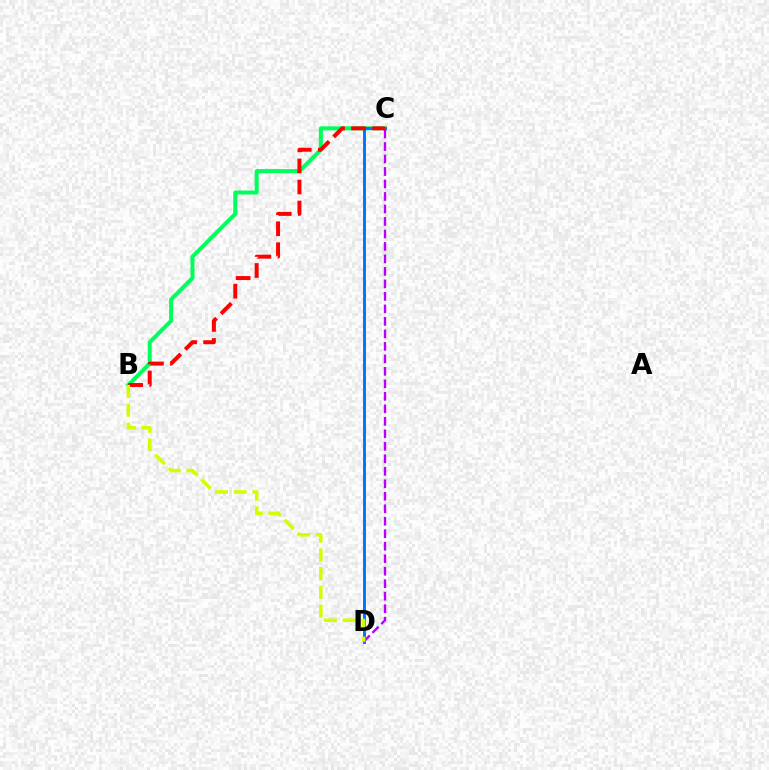{('B', 'C'): [{'color': '#00ff5c', 'line_style': 'solid', 'thickness': 2.89}, {'color': '#ff0000', 'line_style': 'dashed', 'thickness': 2.86}], ('C', 'D'): [{'color': '#b900ff', 'line_style': 'dashed', 'thickness': 1.7}, {'color': '#0074ff', 'line_style': 'solid', 'thickness': 2.1}], ('B', 'D'): [{'color': '#d1ff00', 'line_style': 'dashed', 'thickness': 2.54}]}